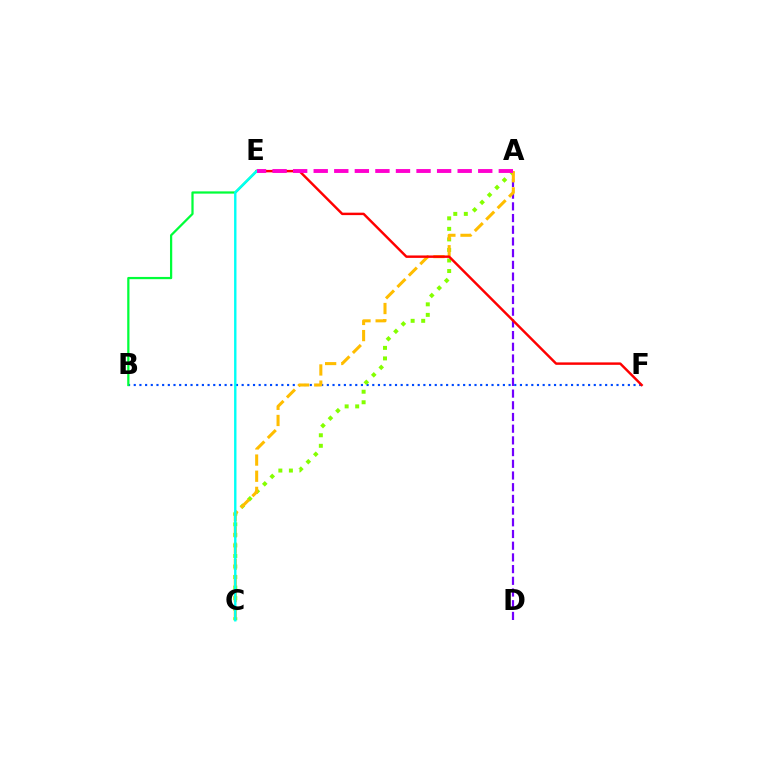{('A', 'D'): [{'color': '#7200ff', 'line_style': 'dashed', 'thickness': 1.59}], ('B', 'F'): [{'color': '#004bff', 'line_style': 'dotted', 'thickness': 1.54}], ('A', 'C'): [{'color': '#84ff00', 'line_style': 'dotted', 'thickness': 2.86}, {'color': '#ffbd00', 'line_style': 'dashed', 'thickness': 2.19}], ('E', 'F'): [{'color': '#ff0000', 'line_style': 'solid', 'thickness': 1.76}], ('B', 'E'): [{'color': '#00ff39', 'line_style': 'solid', 'thickness': 1.62}], ('C', 'E'): [{'color': '#00fff6', 'line_style': 'solid', 'thickness': 1.72}], ('A', 'E'): [{'color': '#ff00cf', 'line_style': 'dashed', 'thickness': 2.79}]}